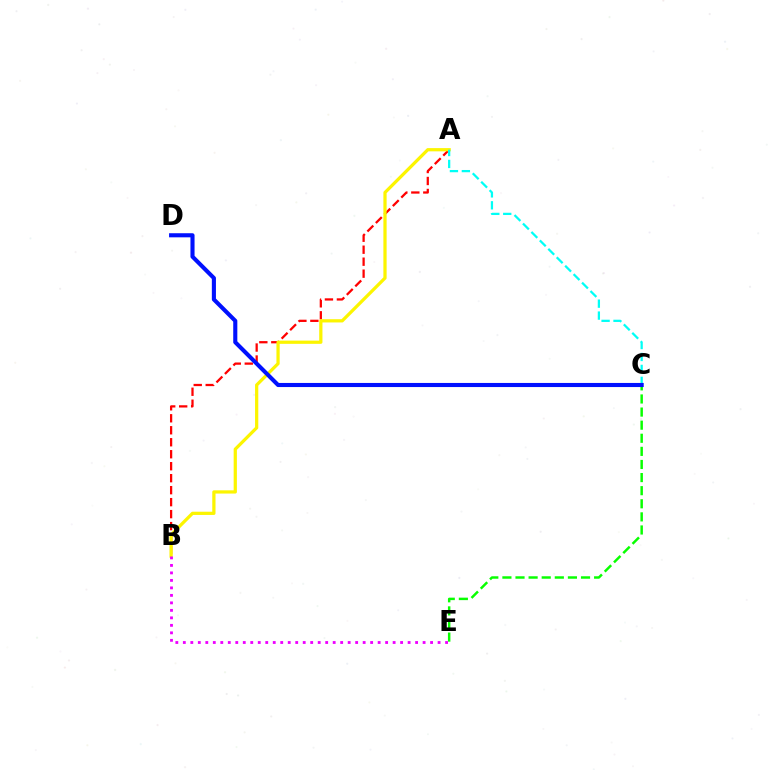{('C', 'E'): [{'color': '#08ff00', 'line_style': 'dashed', 'thickness': 1.78}], ('A', 'B'): [{'color': '#ff0000', 'line_style': 'dashed', 'thickness': 1.63}, {'color': '#fcf500', 'line_style': 'solid', 'thickness': 2.33}], ('B', 'E'): [{'color': '#ee00ff', 'line_style': 'dotted', 'thickness': 2.04}], ('A', 'C'): [{'color': '#00fff6', 'line_style': 'dashed', 'thickness': 1.62}], ('C', 'D'): [{'color': '#0010ff', 'line_style': 'solid', 'thickness': 2.95}]}